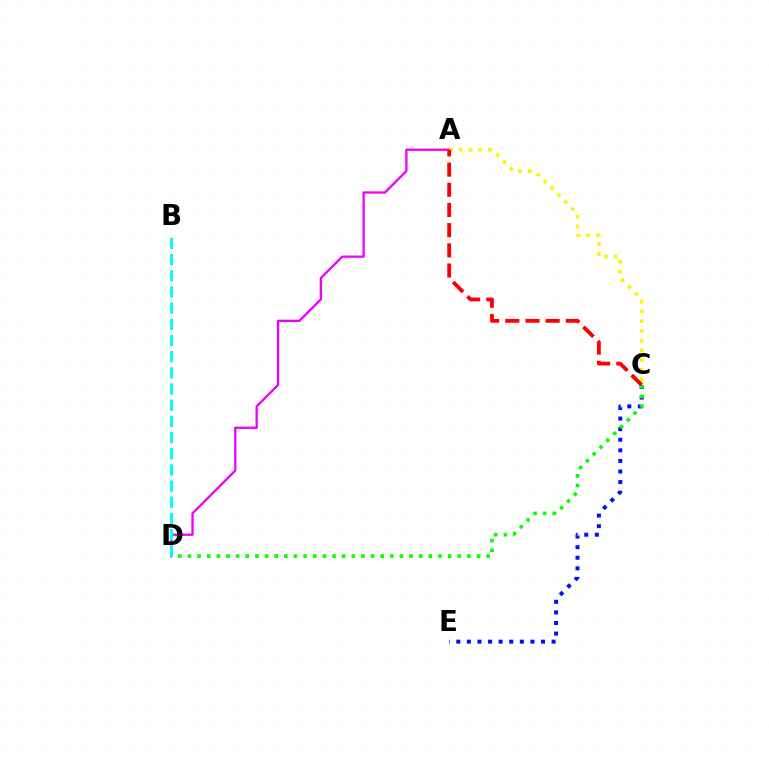{('C', 'E'): [{'color': '#0010ff', 'line_style': 'dotted', 'thickness': 2.88}], ('A', 'D'): [{'color': '#ee00ff', 'line_style': 'solid', 'thickness': 1.66}], ('C', 'D'): [{'color': '#08ff00', 'line_style': 'dotted', 'thickness': 2.62}], ('A', 'C'): [{'color': '#fcf500', 'line_style': 'dotted', 'thickness': 2.65}, {'color': '#ff0000', 'line_style': 'dashed', 'thickness': 2.74}], ('B', 'D'): [{'color': '#00fff6', 'line_style': 'dashed', 'thickness': 2.2}]}